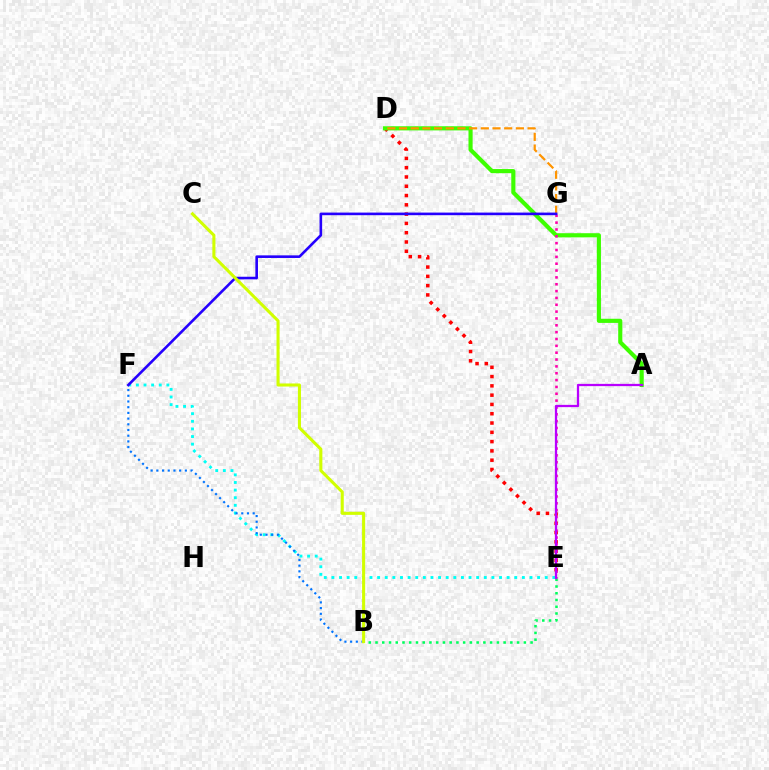{('D', 'E'): [{'color': '#ff0000', 'line_style': 'dotted', 'thickness': 2.52}], ('E', 'F'): [{'color': '#00fff6', 'line_style': 'dotted', 'thickness': 2.07}], ('A', 'D'): [{'color': '#3dff00', 'line_style': 'solid', 'thickness': 2.98}], ('B', 'F'): [{'color': '#0074ff', 'line_style': 'dotted', 'thickness': 1.55}], ('E', 'G'): [{'color': '#ff00ac', 'line_style': 'dotted', 'thickness': 1.86}], ('D', 'G'): [{'color': '#ff9400', 'line_style': 'dashed', 'thickness': 1.59}], ('F', 'G'): [{'color': '#2500ff', 'line_style': 'solid', 'thickness': 1.88}], ('B', 'E'): [{'color': '#00ff5c', 'line_style': 'dotted', 'thickness': 1.83}], ('A', 'E'): [{'color': '#b900ff', 'line_style': 'solid', 'thickness': 1.63}], ('B', 'C'): [{'color': '#d1ff00', 'line_style': 'solid', 'thickness': 2.21}]}